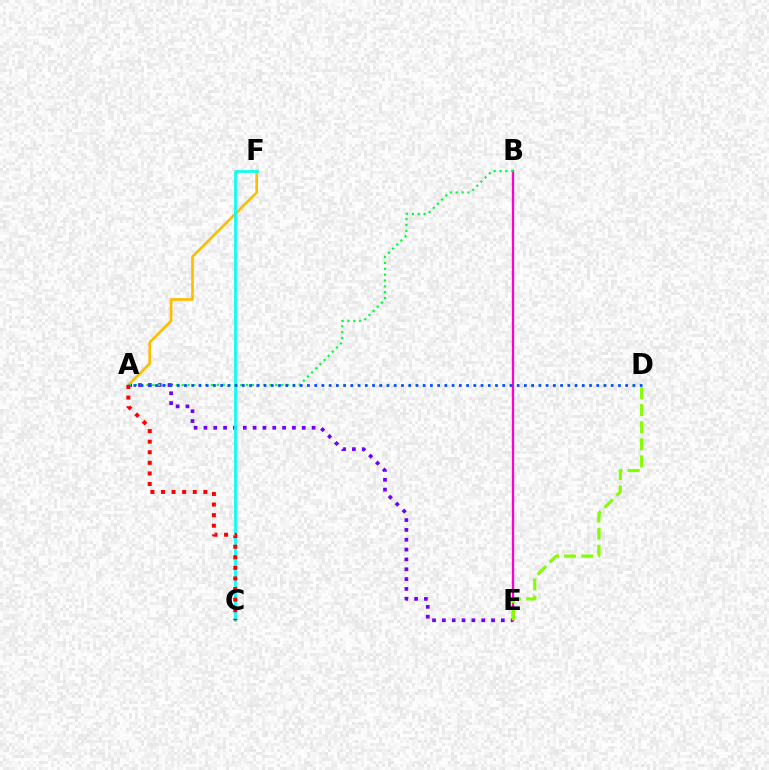{('A', 'E'): [{'color': '#7200ff', 'line_style': 'dotted', 'thickness': 2.67}], ('A', 'F'): [{'color': '#ffbd00', 'line_style': 'solid', 'thickness': 1.91}], ('B', 'E'): [{'color': '#ff00cf', 'line_style': 'solid', 'thickness': 1.67}], ('D', 'E'): [{'color': '#84ff00', 'line_style': 'dashed', 'thickness': 2.32}], ('A', 'B'): [{'color': '#00ff39', 'line_style': 'dotted', 'thickness': 1.59}], ('C', 'F'): [{'color': '#00fff6', 'line_style': 'solid', 'thickness': 1.92}], ('A', 'D'): [{'color': '#004bff', 'line_style': 'dotted', 'thickness': 1.97}], ('A', 'C'): [{'color': '#ff0000', 'line_style': 'dotted', 'thickness': 2.88}]}